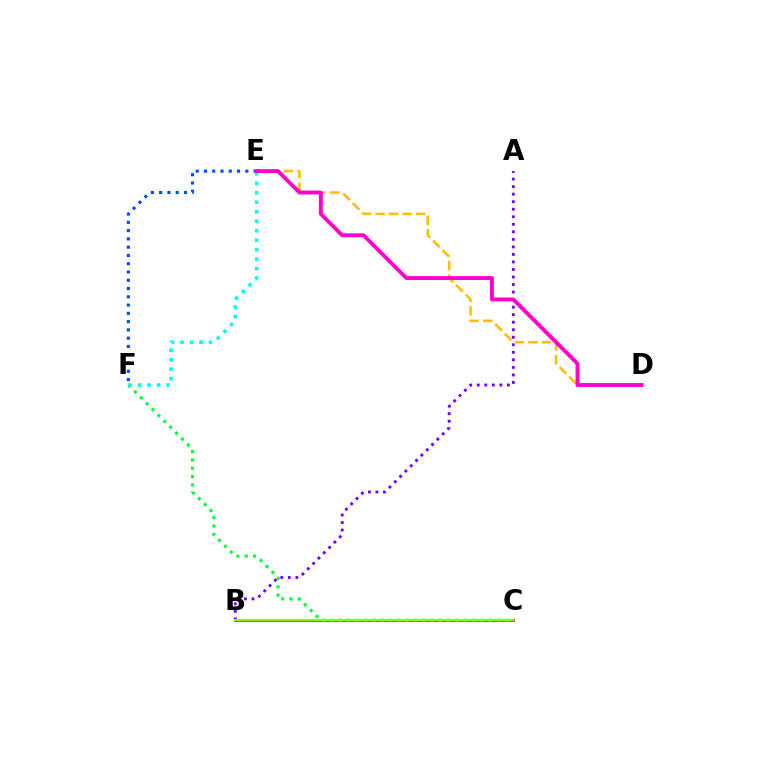{('B', 'C'): [{'color': '#ff0000', 'line_style': 'solid', 'thickness': 1.84}, {'color': '#84ff00', 'line_style': 'solid', 'thickness': 1.52}], ('C', 'F'): [{'color': '#00ff39', 'line_style': 'dotted', 'thickness': 2.26}], ('A', 'B'): [{'color': '#7200ff', 'line_style': 'dotted', 'thickness': 2.05}], ('E', 'F'): [{'color': '#004bff', 'line_style': 'dotted', 'thickness': 2.25}, {'color': '#00fff6', 'line_style': 'dotted', 'thickness': 2.57}], ('D', 'E'): [{'color': '#ffbd00', 'line_style': 'dashed', 'thickness': 1.84}, {'color': '#ff00cf', 'line_style': 'solid', 'thickness': 2.79}]}